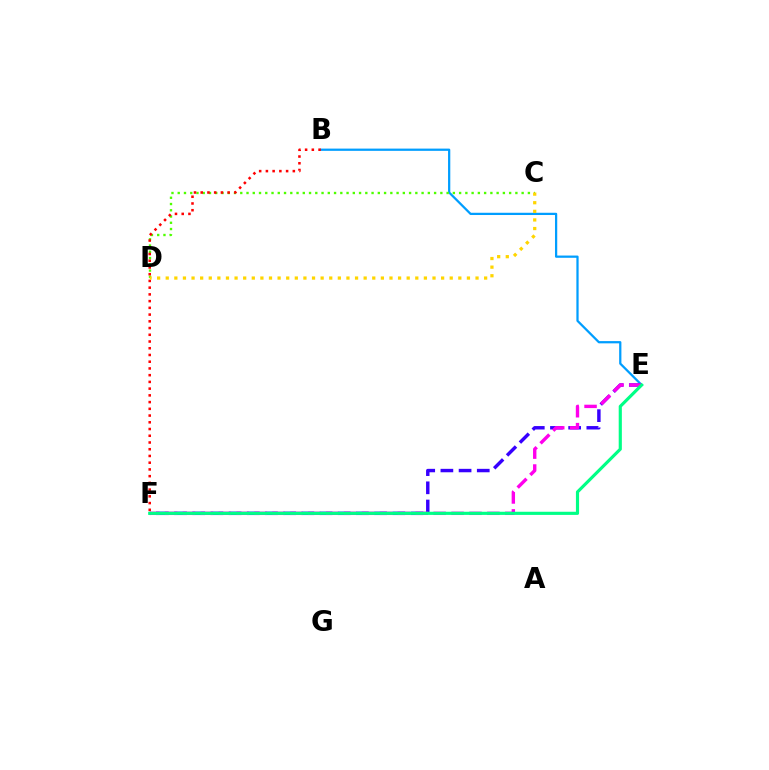{('B', 'E'): [{'color': '#009eff', 'line_style': 'solid', 'thickness': 1.62}], ('C', 'D'): [{'color': '#4fff00', 'line_style': 'dotted', 'thickness': 1.7}, {'color': '#ffd500', 'line_style': 'dotted', 'thickness': 2.34}], ('E', 'F'): [{'color': '#3700ff', 'line_style': 'dashed', 'thickness': 2.47}, {'color': '#ff00ed', 'line_style': 'dashed', 'thickness': 2.43}, {'color': '#00ff86', 'line_style': 'solid', 'thickness': 2.27}], ('B', 'F'): [{'color': '#ff0000', 'line_style': 'dotted', 'thickness': 1.83}]}